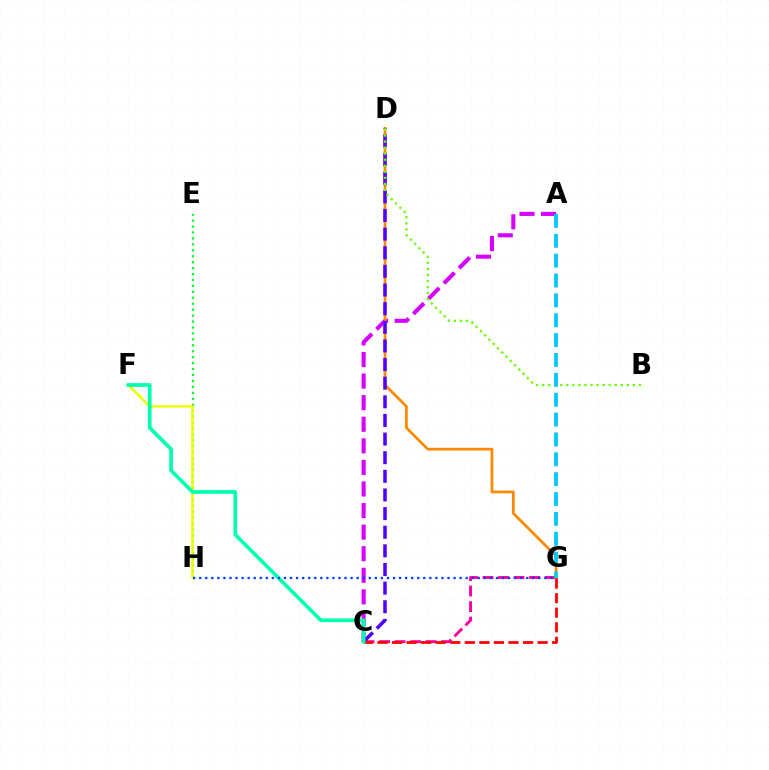{('C', 'G'): [{'color': '#ff00a0', 'line_style': 'dashed', 'thickness': 2.11}, {'color': '#ff0000', 'line_style': 'dashed', 'thickness': 1.98}], ('A', 'C'): [{'color': '#d600ff', 'line_style': 'dashed', 'thickness': 2.93}], ('D', 'G'): [{'color': '#ff8800', 'line_style': 'solid', 'thickness': 1.97}], ('E', 'H'): [{'color': '#00ff27', 'line_style': 'dotted', 'thickness': 1.61}], ('C', 'D'): [{'color': '#4f00ff', 'line_style': 'dashed', 'thickness': 2.53}], ('F', 'H'): [{'color': '#eeff00', 'line_style': 'solid', 'thickness': 1.79}], ('B', 'D'): [{'color': '#66ff00', 'line_style': 'dotted', 'thickness': 1.64}], ('A', 'G'): [{'color': '#00c7ff', 'line_style': 'dashed', 'thickness': 2.7}], ('C', 'F'): [{'color': '#00ffaf', 'line_style': 'solid', 'thickness': 2.66}], ('G', 'H'): [{'color': '#003fff', 'line_style': 'dotted', 'thickness': 1.65}]}